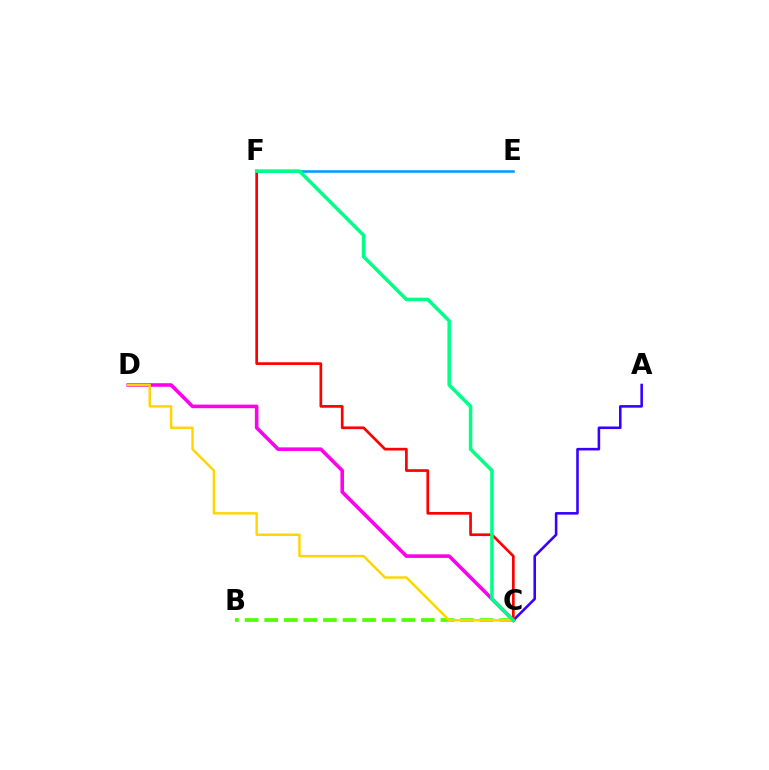{('C', 'D'): [{'color': '#ff00ed', 'line_style': 'solid', 'thickness': 2.58}, {'color': '#ffd500', 'line_style': 'solid', 'thickness': 1.75}], ('B', 'C'): [{'color': '#4fff00', 'line_style': 'dashed', 'thickness': 2.66}], ('E', 'F'): [{'color': '#009eff', 'line_style': 'solid', 'thickness': 1.86}], ('A', 'C'): [{'color': '#3700ff', 'line_style': 'solid', 'thickness': 1.85}], ('C', 'F'): [{'color': '#ff0000', 'line_style': 'solid', 'thickness': 1.94}, {'color': '#00ff86', 'line_style': 'solid', 'thickness': 2.53}]}